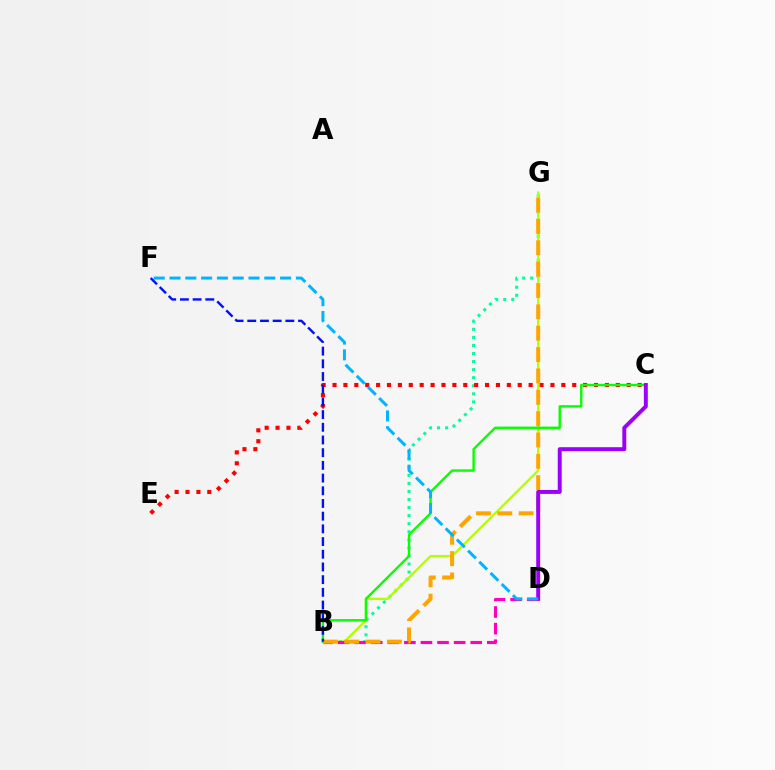{('B', 'G'): [{'color': '#00ff9d', 'line_style': 'dotted', 'thickness': 2.19}, {'color': '#b3ff00', 'line_style': 'solid', 'thickness': 1.67}, {'color': '#ffa500', 'line_style': 'dashed', 'thickness': 2.9}], ('C', 'E'): [{'color': '#ff0000', 'line_style': 'dotted', 'thickness': 2.96}], ('B', 'D'): [{'color': '#ff00bd', 'line_style': 'dashed', 'thickness': 2.25}], ('B', 'C'): [{'color': '#08ff00', 'line_style': 'solid', 'thickness': 1.72}], ('C', 'D'): [{'color': '#9b00ff', 'line_style': 'solid', 'thickness': 2.84}], ('D', 'F'): [{'color': '#00b5ff', 'line_style': 'dashed', 'thickness': 2.15}], ('B', 'F'): [{'color': '#0010ff', 'line_style': 'dashed', 'thickness': 1.72}]}